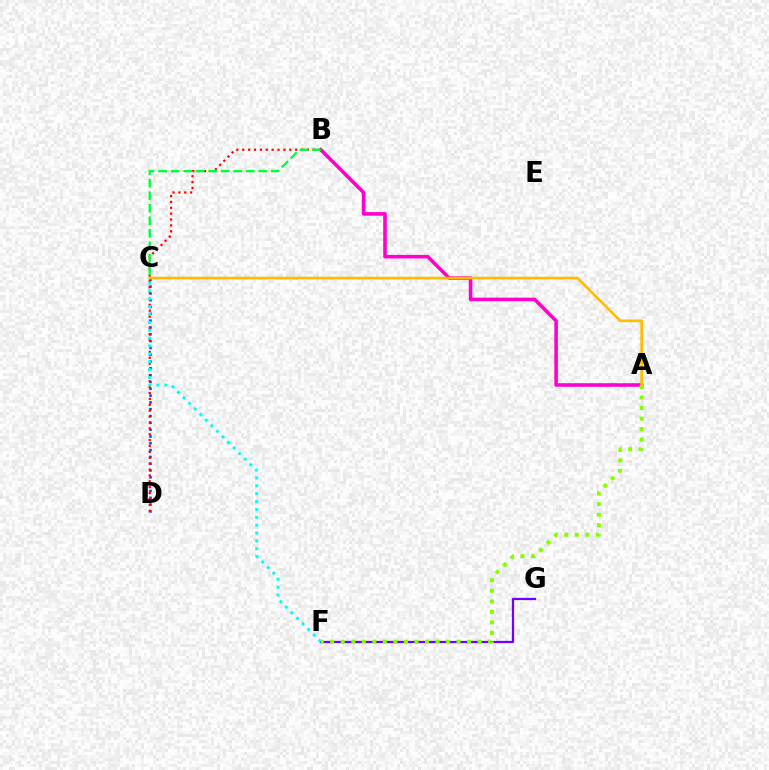{('A', 'B'): [{'color': '#ff00cf', 'line_style': 'solid', 'thickness': 2.58}], ('C', 'D'): [{'color': '#004bff', 'line_style': 'dotted', 'thickness': 1.85}], ('A', 'C'): [{'color': '#ffbd00', 'line_style': 'solid', 'thickness': 1.92}], ('B', 'D'): [{'color': '#ff0000', 'line_style': 'dotted', 'thickness': 1.6}], ('F', 'G'): [{'color': '#7200ff', 'line_style': 'solid', 'thickness': 1.62}], ('C', 'F'): [{'color': '#00fff6', 'line_style': 'dotted', 'thickness': 2.14}], ('B', 'C'): [{'color': '#00ff39', 'line_style': 'dashed', 'thickness': 1.7}], ('A', 'F'): [{'color': '#84ff00', 'line_style': 'dotted', 'thickness': 2.86}]}